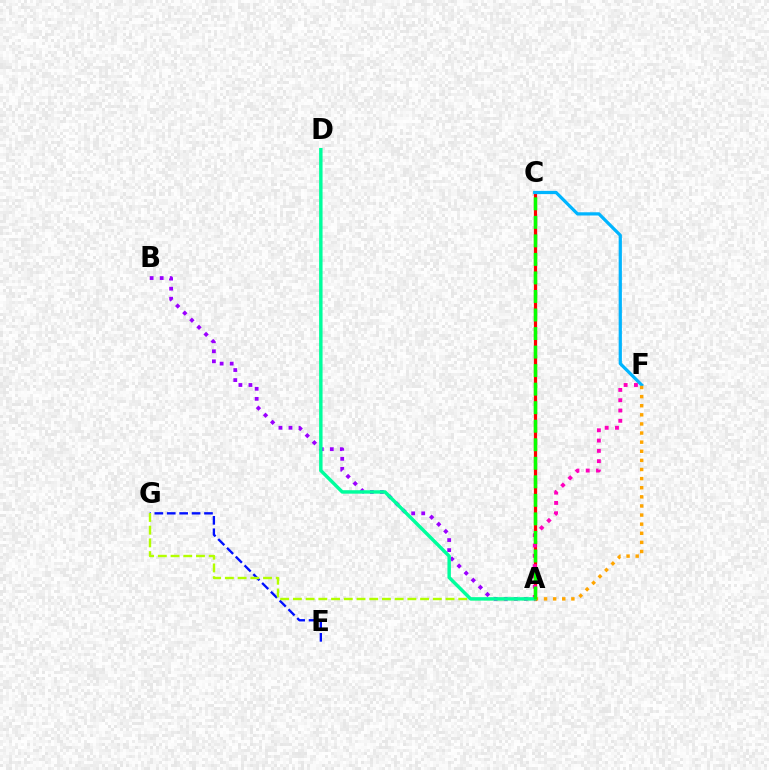{('A', 'C'): [{'color': '#ff0000', 'line_style': 'solid', 'thickness': 2.31}, {'color': '#08ff00', 'line_style': 'dashed', 'thickness': 2.52}], ('A', 'B'): [{'color': '#9b00ff', 'line_style': 'dotted', 'thickness': 2.73}], ('E', 'G'): [{'color': '#0010ff', 'line_style': 'dashed', 'thickness': 1.69}], ('A', 'G'): [{'color': '#b3ff00', 'line_style': 'dashed', 'thickness': 1.73}], ('C', 'F'): [{'color': '#00b5ff', 'line_style': 'solid', 'thickness': 2.32}], ('A', 'F'): [{'color': '#ff00bd', 'line_style': 'dotted', 'thickness': 2.8}, {'color': '#ffa500', 'line_style': 'dotted', 'thickness': 2.48}], ('A', 'D'): [{'color': '#00ff9d', 'line_style': 'solid', 'thickness': 2.48}]}